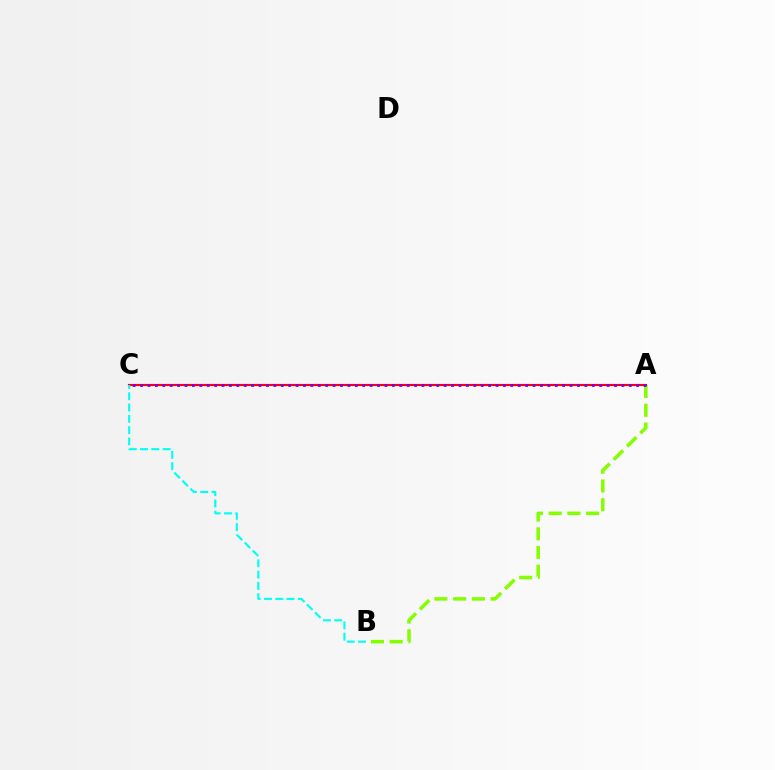{('A', 'B'): [{'color': '#84ff00', 'line_style': 'dashed', 'thickness': 2.54}], ('A', 'C'): [{'color': '#ff0000', 'line_style': 'solid', 'thickness': 1.56}, {'color': '#7200ff', 'line_style': 'dotted', 'thickness': 2.01}], ('B', 'C'): [{'color': '#00fff6', 'line_style': 'dashed', 'thickness': 1.53}]}